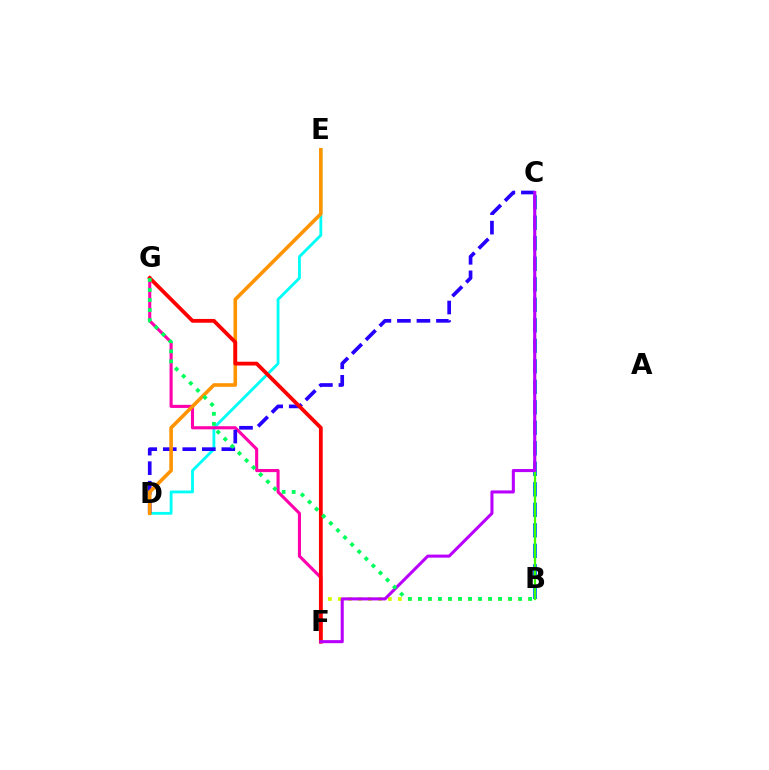{('D', 'E'): [{'color': '#00fff6', 'line_style': 'solid', 'thickness': 2.04}, {'color': '#ff9400', 'line_style': 'solid', 'thickness': 2.59}], ('F', 'G'): [{'color': '#ff00ac', 'line_style': 'solid', 'thickness': 2.23}, {'color': '#ff0000', 'line_style': 'solid', 'thickness': 2.73}], ('B', 'F'): [{'color': '#d1ff00', 'line_style': 'dotted', 'thickness': 2.72}], ('C', 'D'): [{'color': '#2500ff', 'line_style': 'dashed', 'thickness': 2.65}], ('B', 'C'): [{'color': '#0074ff', 'line_style': 'dashed', 'thickness': 2.79}, {'color': '#3dff00', 'line_style': 'solid', 'thickness': 1.62}], ('C', 'F'): [{'color': '#b900ff', 'line_style': 'solid', 'thickness': 2.21}], ('B', 'G'): [{'color': '#00ff5c', 'line_style': 'dotted', 'thickness': 2.72}]}